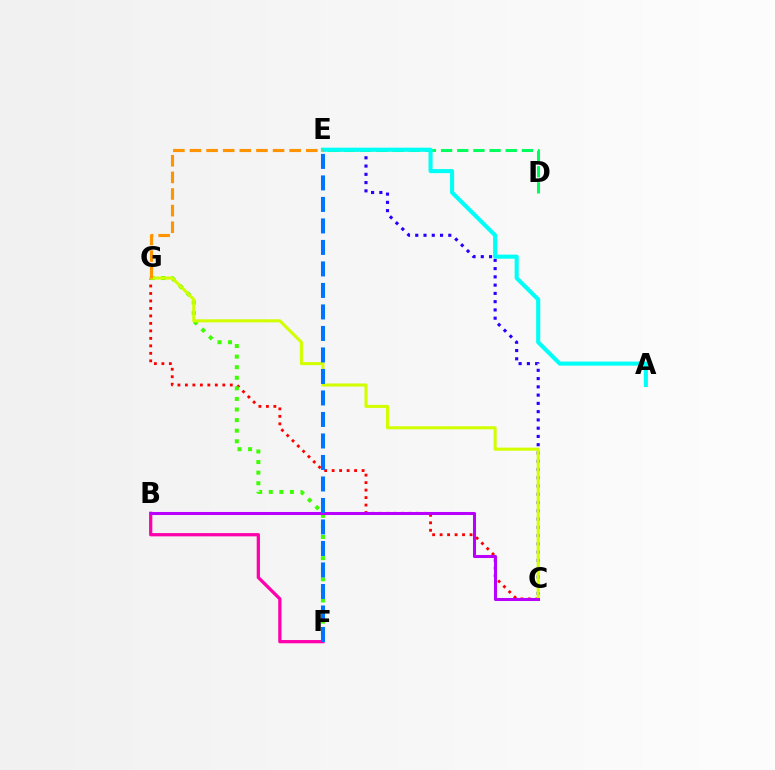{('B', 'F'): [{'color': '#ff00ac', 'line_style': 'solid', 'thickness': 2.34}], ('C', 'G'): [{'color': '#ff0000', 'line_style': 'dotted', 'thickness': 2.03}, {'color': '#d1ff00', 'line_style': 'solid', 'thickness': 2.21}], ('C', 'E'): [{'color': '#2500ff', 'line_style': 'dotted', 'thickness': 2.24}], ('D', 'E'): [{'color': '#00ff5c', 'line_style': 'dashed', 'thickness': 2.2}], ('A', 'E'): [{'color': '#00fff6', 'line_style': 'solid', 'thickness': 2.94}], ('F', 'G'): [{'color': '#3dff00', 'line_style': 'dotted', 'thickness': 2.87}], ('E', 'G'): [{'color': '#ff9400', 'line_style': 'dashed', 'thickness': 2.26}], ('B', 'C'): [{'color': '#b900ff', 'line_style': 'solid', 'thickness': 2.19}], ('E', 'F'): [{'color': '#0074ff', 'line_style': 'dashed', 'thickness': 2.92}]}